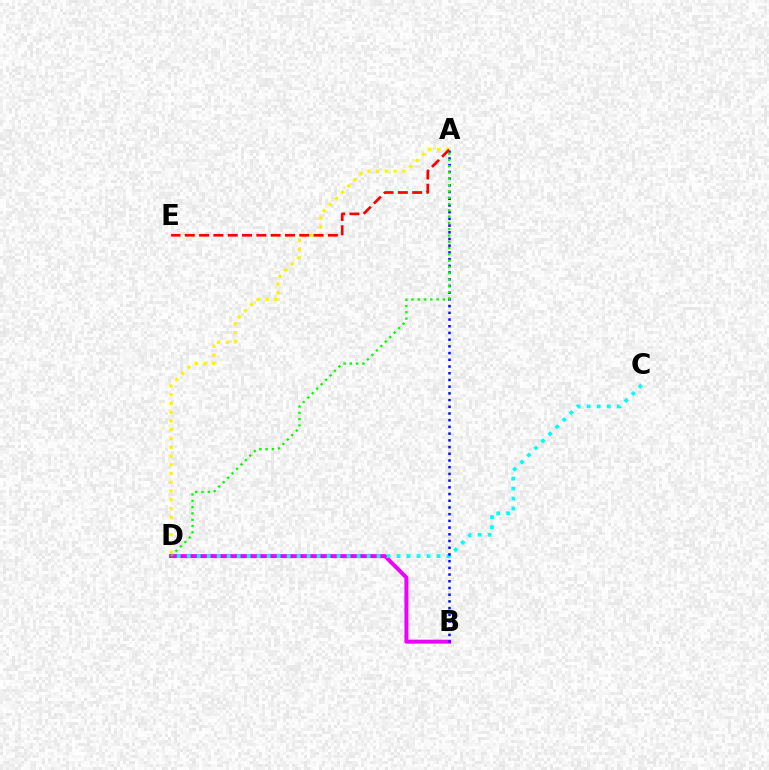{('B', 'D'): [{'color': '#ee00ff', 'line_style': 'solid', 'thickness': 2.86}], ('C', 'D'): [{'color': '#00fff6', 'line_style': 'dotted', 'thickness': 2.71}], ('A', 'D'): [{'color': '#fcf500', 'line_style': 'dotted', 'thickness': 2.38}, {'color': '#08ff00', 'line_style': 'dotted', 'thickness': 1.71}], ('A', 'B'): [{'color': '#0010ff', 'line_style': 'dotted', 'thickness': 1.82}], ('A', 'E'): [{'color': '#ff0000', 'line_style': 'dashed', 'thickness': 1.94}]}